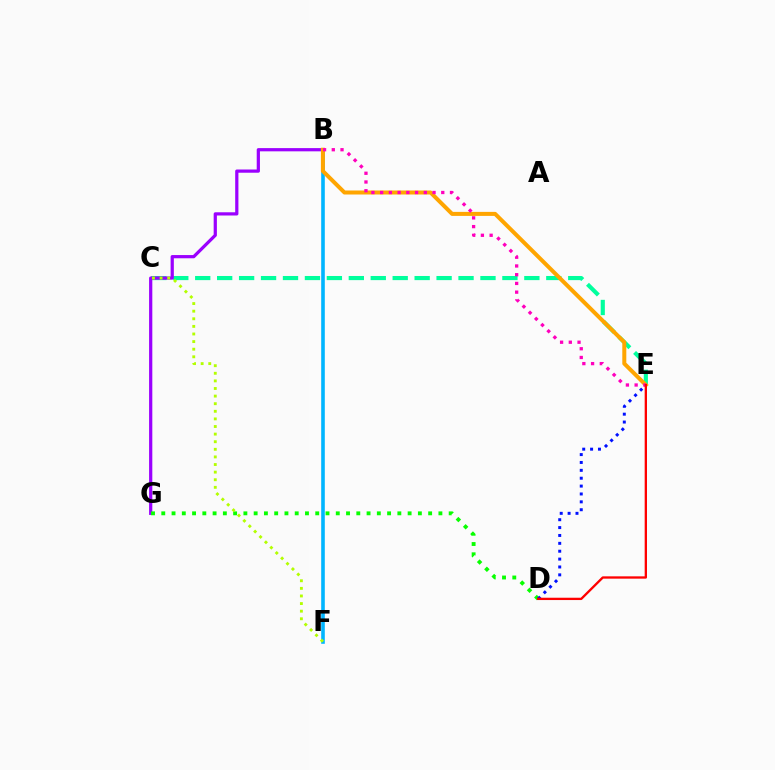{('C', 'E'): [{'color': '#00ff9d', 'line_style': 'dashed', 'thickness': 2.98}], ('B', 'G'): [{'color': '#9b00ff', 'line_style': 'solid', 'thickness': 2.32}], ('D', 'G'): [{'color': '#08ff00', 'line_style': 'dotted', 'thickness': 2.79}], ('D', 'E'): [{'color': '#0010ff', 'line_style': 'dotted', 'thickness': 2.14}, {'color': '#ff0000', 'line_style': 'solid', 'thickness': 1.67}], ('B', 'F'): [{'color': '#00b5ff', 'line_style': 'solid', 'thickness': 2.59}], ('B', 'E'): [{'color': '#ffa500', 'line_style': 'solid', 'thickness': 2.89}, {'color': '#ff00bd', 'line_style': 'dotted', 'thickness': 2.37}], ('C', 'F'): [{'color': '#b3ff00', 'line_style': 'dotted', 'thickness': 2.07}]}